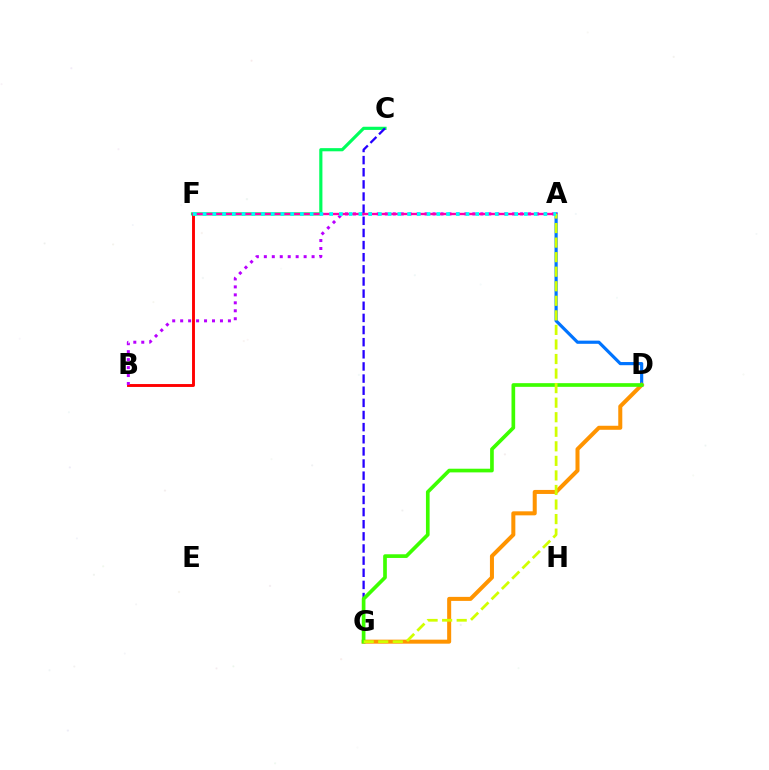{('B', 'F'): [{'color': '#ff0000', 'line_style': 'solid', 'thickness': 2.09}], ('A', 'B'): [{'color': '#b900ff', 'line_style': 'dotted', 'thickness': 2.16}], ('C', 'F'): [{'color': '#00ff5c', 'line_style': 'solid', 'thickness': 2.27}], ('C', 'G'): [{'color': '#2500ff', 'line_style': 'dashed', 'thickness': 1.65}], ('A', 'D'): [{'color': '#0074ff', 'line_style': 'solid', 'thickness': 2.28}], ('D', 'G'): [{'color': '#ff9400', 'line_style': 'solid', 'thickness': 2.89}, {'color': '#3dff00', 'line_style': 'solid', 'thickness': 2.64}], ('A', 'F'): [{'color': '#ff00ac', 'line_style': 'solid', 'thickness': 1.7}, {'color': '#00fff6', 'line_style': 'dotted', 'thickness': 2.65}], ('A', 'G'): [{'color': '#d1ff00', 'line_style': 'dashed', 'thickness': 1.98}]}